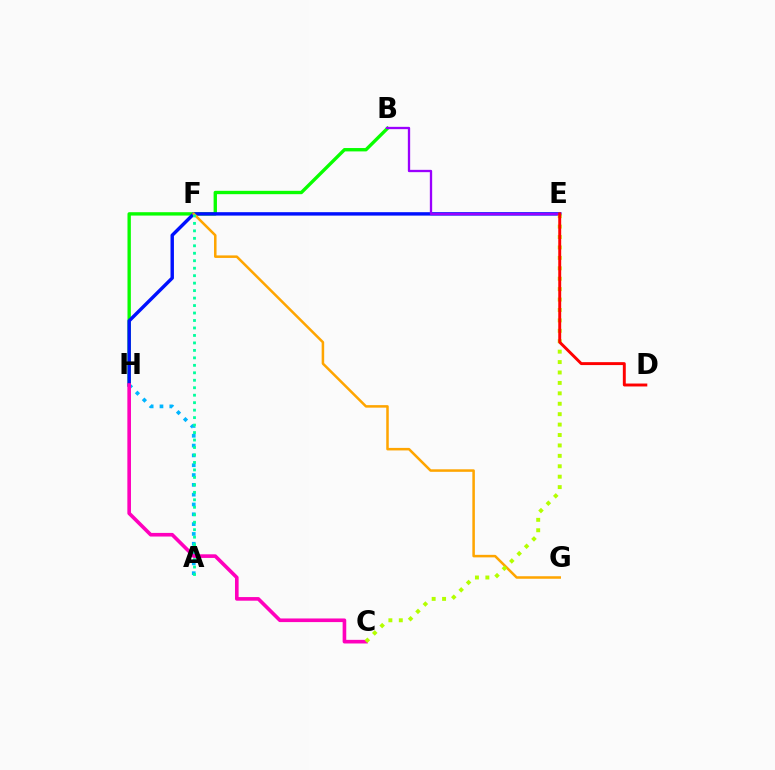{('A', 'H'): [{'color': '#00b5ff', 'line_style': 'dotted', 'thickness': 2.67}], ('B', 'H'): [{'color': '#08ff00', 'line_style': 'solid', 'thickness': 2.42}], ('E', 'H'): [{'color': '#0010ff', 'line_style': 'solid', 'thickness': 2.46}], ('F', 'G'): [{'color': '#ffa500', 'line_style': 'solid', 'thickness': 1.82}], ('C', 'H'): [{'color': '#ff00bd', 'line_style': 'solid', 'thickness': 2.61}], ('A', 'F'): [{'color': '#00ff9d', 'line_style': 'dotted', 'thickness': 2.03}], ('C', 'E'): [{'color': '#b3ff00', 'line_style': 'dotted', 'thickness': 2.83}], ('B', 'E'): [{'color': '#9b00ff', 'line_style': 'solid', 'thickness': 1.66}], ('D', 'E'): [{'color': '#ff0000', 'line_style': 'solid', 'thickness': 2.11}]}